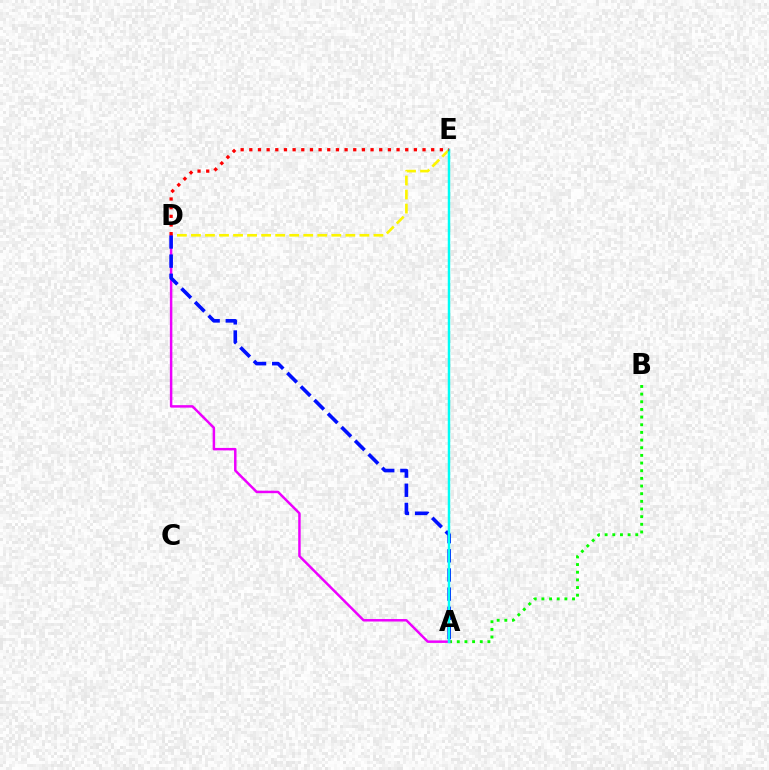{('A', 'B'): [{'color': '#08ff00', 'line_style': 'dotted', 'thickness': 2.08}], ('D', 'E'): [{'color': '#fcf500', 'line_style': 'dashed', 'thickness': 1.91}, {'color': '#ff0000', 'line_style': 'dotted', 'thickness': 2.35}], ('A', 'D'): [{'color': '#ee00ff', 'line_style': 'solid', 'thickness': 1.79}, {'color': '#0010ff', 'line_style': 'dashed', 'thickness': 2.6}], ('A', 'E'): [{'color': '#00fff6', 'line_style': 'solid', 'thickness': 1.78}]}